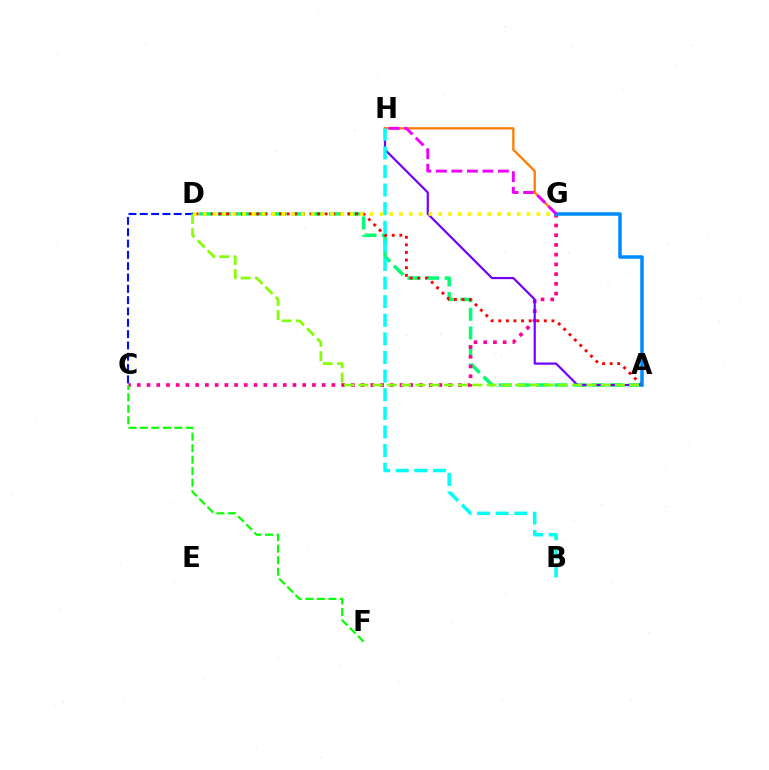{('A', 'D'): [{'color': '#00ff74', 'line_style': 'dashed', 'thickness': 2.52}, {'color': '#ff0000', 'line_style': 'dotted', 'thickness': 2.06}, {'color': '#84ff00', 'line_style': 'dashed', 'thickness': 1.94}], ('C', 'G'): [{'color': '#ff0094', 'line_style': 'dotted', 'thickness': 2.64}], ('A', 'H'): [{'color': '#7200ff', 'line_style': 'solid', 'thickness': 1.58}], ('C', 'F'): [{'color': '#08ff00', 'line_style': 'dashed', 'thickness': 1.56}], ('G', 'H'): [{'color': '#ff7c00', 'line_style': 'solid', 'thickness': 1.66}, {'color': '#ee00ff', 'line_style': 'dashed', 'thickness': 2.11}], ('C', 'D'): [{'color': '#0010ff', 'line_style': 'dashed', 'thickness': 1.54}], ('A', 'G'): [{'color': '#008cff', 'line_style': 'solid', 'thickness': 2.53}], ('B', 'H'): [{'color': '#00fff6', 'line_style': 'dashed', 'thickness': 2.53}], ('D', 'G'): [{'color': '#fcf500', 'line_style': 'dotted', 'thickness': 2.67}]}